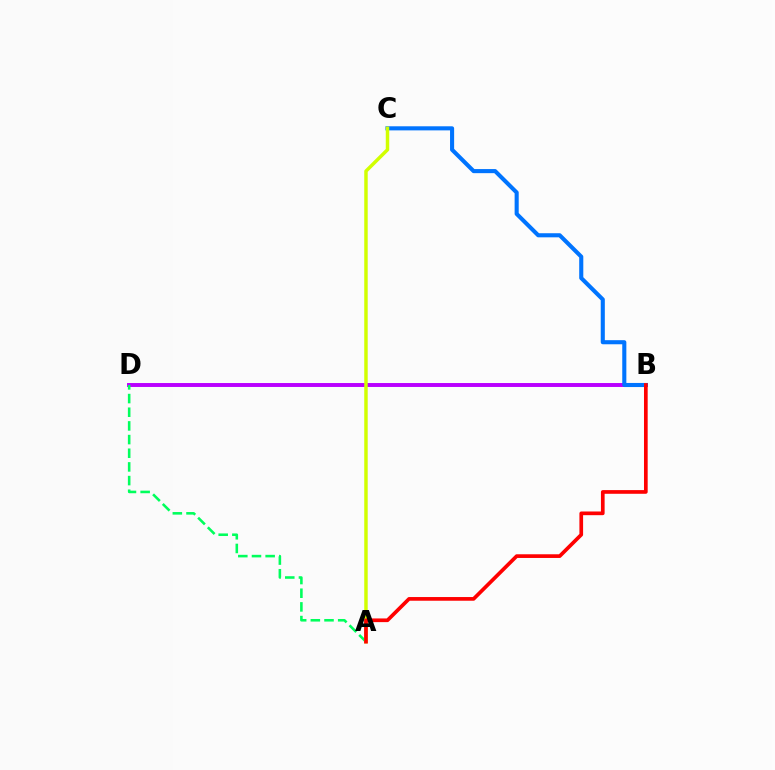{('B', 'D'): [{'color': '#b900ff', 'line_style': 'solid', 'thickness': 2.83}], ('B', 'C'): [{'color': '#0074ff', 'line_style': 'solid', 'thickness': 2.95}], ('A', 'D'): [{'color': '#00ff5c', 'line_style': 'dashed', 'thickness': 1.86}], ('A', 'C'): [{'color': '#d1ff00', 'line_style': 'solid', 'thickness': 2.49}], ('A', 'B'): [{'color': '#ff0000', 'line_style': 'solid', 'thickness': 2.65}]}